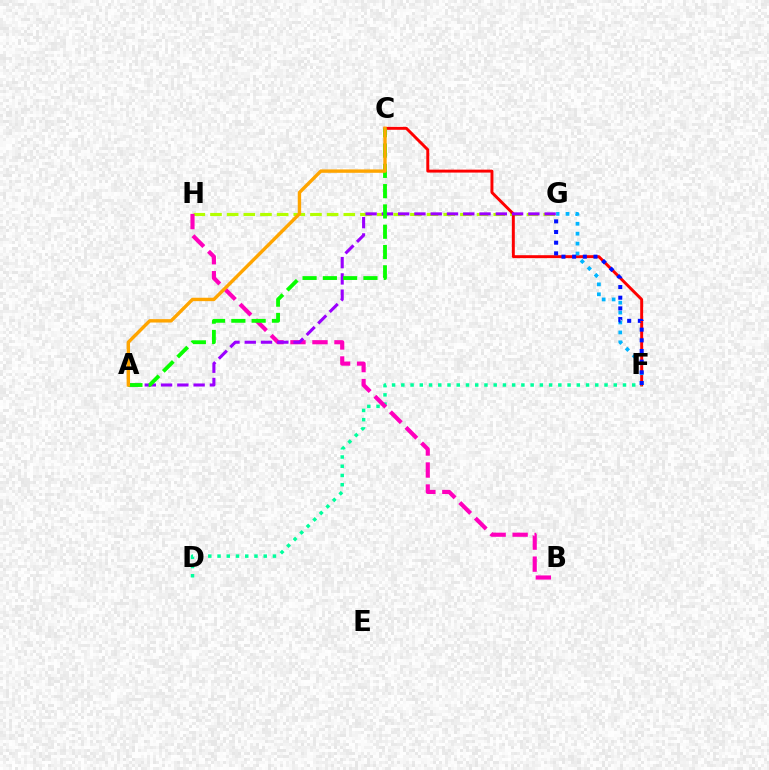{('G', 'H'): [{'color': '#b3ff00', 'line_style': 'dashed', 'thickness': 2.26}], ('C', 'F'): [{'color': '#ff0000', 'line_style': 'solid', 'thickness': 2.11}], ('F', 'G'): [{'color': '#00b5ff', 'line_style': 'dotted', 'thickness': 2.7}, {'color': '#0010ff', 'line_style': 'dotted', 'thickness': 2.9}], ('D', 'F'): [{'color': '#00ff9d', 'line_style': 'dotted', 'thickness': 2.51}], ('B', 'H'): [{'color': '#ff00bd', 'line_style': 'dashed', 'thickness': 2.99}], ('A', 'G'): [{'color': '#9b00ff', 'line_style': 'dashed', 'thickness': 2.21}], ('A', 'C'): [{'color': '#08ff00', 'line_style': 'dashed', 'thickness': 2.76}, {'color': '#ffa500', 'line_style': 'solid', 'thickness': 2.44}]}